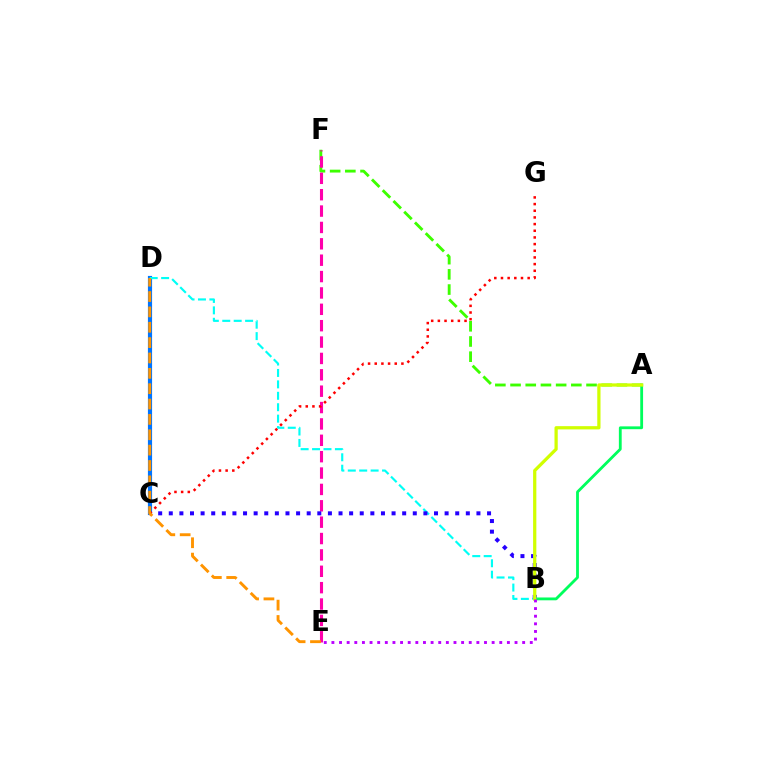{('C', 'D'): [{'color': '#0074ff', 'line_style': 'solid', 'thickness': 3.0}], ('A', 'F'): [{'color': '#3dff00', 'line_style': 'dashed', 'thickness': 2.06}], ('E', 'F'): [{'color': '#ff00ac', 'line_style': 'dashed', 'thickness': 2.22}], ('B', 'D'): [{'color': '#00fff6', 'line_style': 'dashed', 'thickness': 1.55}], ('B', 'C'): [{'color': '#2500ff', 'line_style': 'dotted', 'thickness': 2.88}], ('A', 'B'): [{'color': '#00ff5c', 'line_style': 'solid', 'thickness': 2.03}, {'color': '#d1ff00', 'line_style': 'solid', 'thickness': 2.34}], ('C', 'G'): [{'color': '#ff0000', 'line_style': 'dotted', 'thickness': 1.81}], ('B', 'E'): [{'color': '#b900ff', 'line_style': 'dotted', 'thickness': 2.07}], ('D', 'E'): [{'color': '#ff9400', 'line_style': 'dashed', 'thickness': 2.09}]}